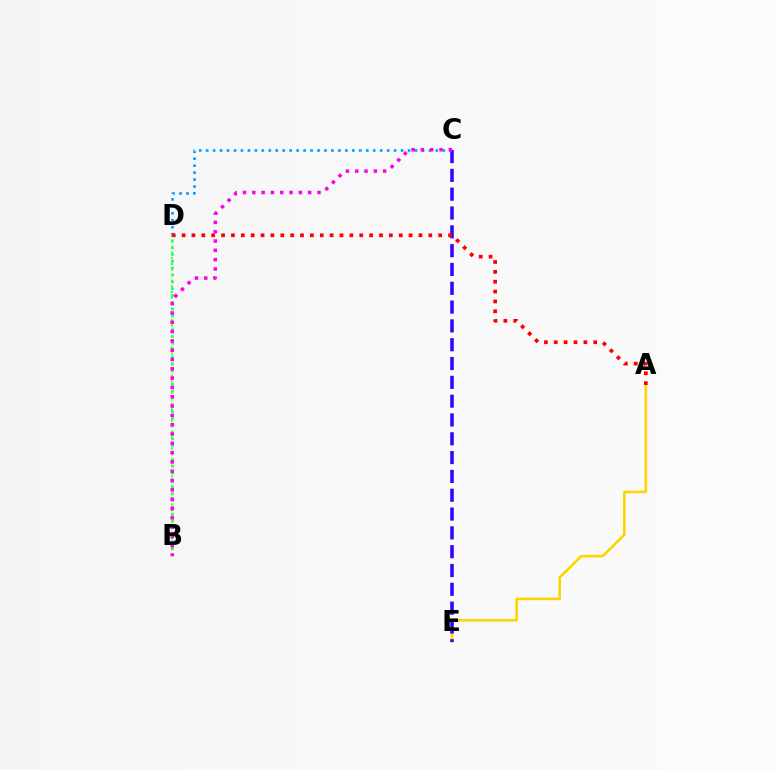{('A', 'E'): [{'color': '#ffd500', 'line_style': 'solid', 'thickness': 1.87}], ('C', 'D'): [{'color': '#009eff', 'line_style': 'dotted', 'thickness': 1.89}], ('C', 'E'): [{'color': '#3700ff', 'line_style': 'dashed', 'thickness': 2.56}], ('B', 'D'): [{'color': '#00ff86', 'line_style': 'dotted', 'thickness': 1.86}, {'color': '#4fff00', 'line_style': 'dotted', 'thickness': 1.52}], ('A', 'D'): [{'color': '#ff0000', 'line_style': 'dotted', 'thickness': 2.68}], ('B', 'C'): [{'color': '#ff00ed', 'line_style': 'dotted', 'thickness': 2.53}]}